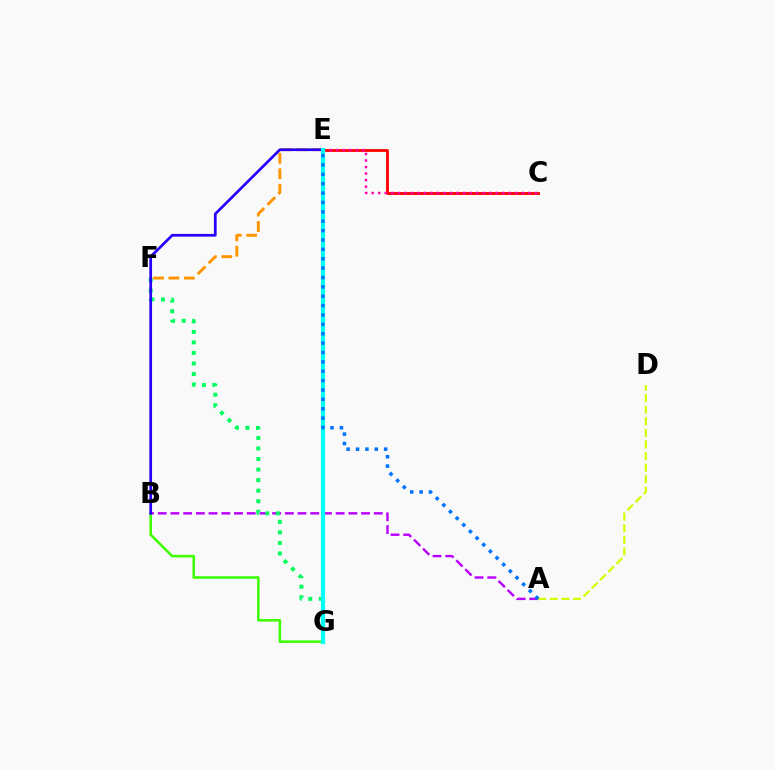{('C', 'E'): [{'color': '#ff0000', 'line_style': 'solid', 'thickness': 2.03}, {'color': '#ff00ac', 'line_style': 'dotted', 'thickness': 1.77}], ('A', 'D'): [{'color': '#d1ff00', 'line_style': 'dashed', 'thickness': 1.58}], ('A', 'B'): [{'color': '#b900ff', 'line_style': 'dashed', 'thickness': 1.73}], ('B', 'G'): [{'color': '#3dff00', 'line_style': 'solid', 'thickness': 1.84}], ('F', 'G'): [{'color': '#00ff5c', 'line_style': 'dotted', 'thickness': 2.86}], ('E', 'F'): [{'color': '#ff9400', 'line_style': 'dashed', 'thickness': 2.1}], ('B', 'E'): [{'color': '#2500ff', 'line_style': 'solid', 'thickness': 1.95}], ('E', 'G'): [{'color': '#00fff6', 'line_style': 'solid', 'thickness': 3.0}], ('A', 'E'): [{'color': '#0074ff', 'line_style': 'dotted', 'thickness': 2.55}]}